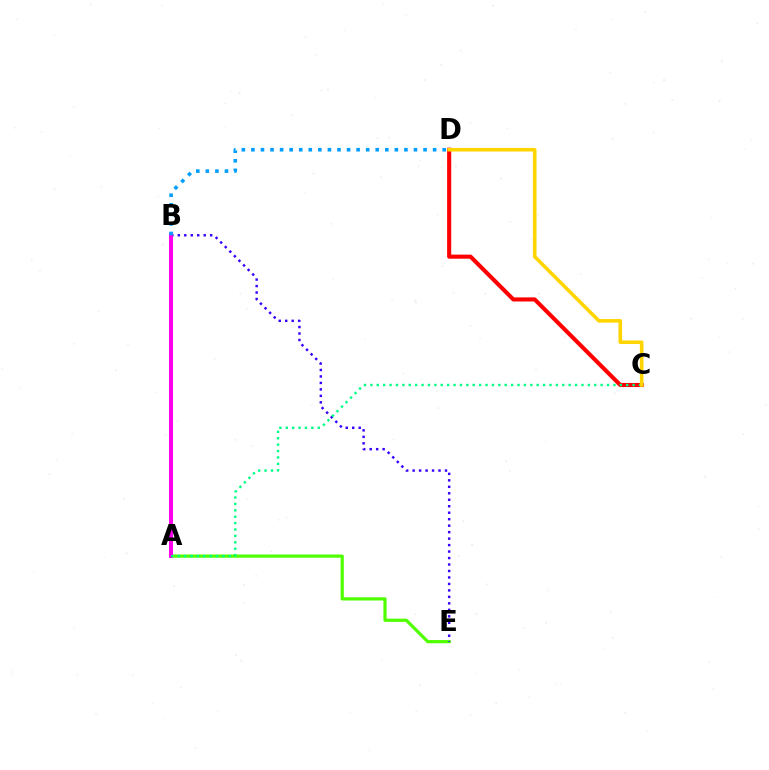{('A', 'E'): [{'color': '#4fff00', 'line_style': 'solid', 'thickness': 2.3}], ('B', 'E'): [{'color': '#3700ff', 'line_style': 'dotted', 'thickness': 1.76}], ('C', 'D'): [{'color': '#ff0000', 'line_style': 'solid', 'thickness': 2.95}, {'color': '#ffd500', 'line_style': 'solid', 'thickness': 2.59}], ('A', 'B'): [{'color': '#ff00ed', 'line_style': 'solid', 'thickness': 2.85}], ('A', 'C'): [{'color': '#00ff86', 'line_style': 'dotted', 'thickness': 1.74}], ('B', 'D'): [{'color': '#009eff', 'line_style': 'dotted', 'thickness': 2.6}]}